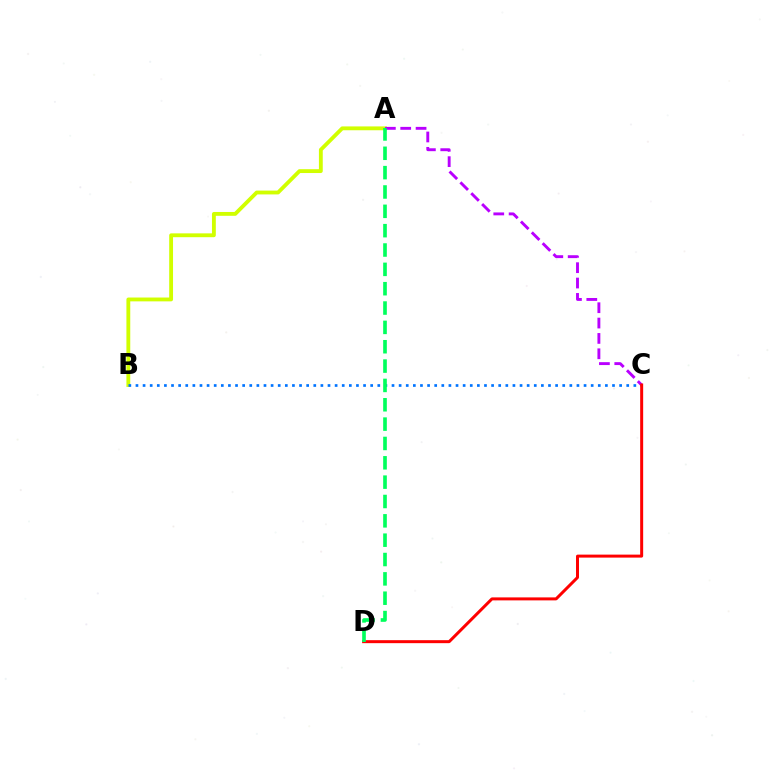{('A', 'B'): [{'color': '#d1ff00', 'line_style': 'solid', 'thickness': 2.76}], ('B', 'C'): [{'color': '#0074ff', 'line_style': 'dotted', 'thickness': 1.93}], ('A', 'C'): [{'color': '#b900ff', 'line_style': 'dashed', 'thickness': 2.09}], ('C', 'D'): [{'color': '#ff0000', 'line_style': 'solid', 'thickness': 2.15}], ('A', 'D'): [{'color': '#00ff5c', 'line_style': 'dashed', 'thickness': 2.63}]}